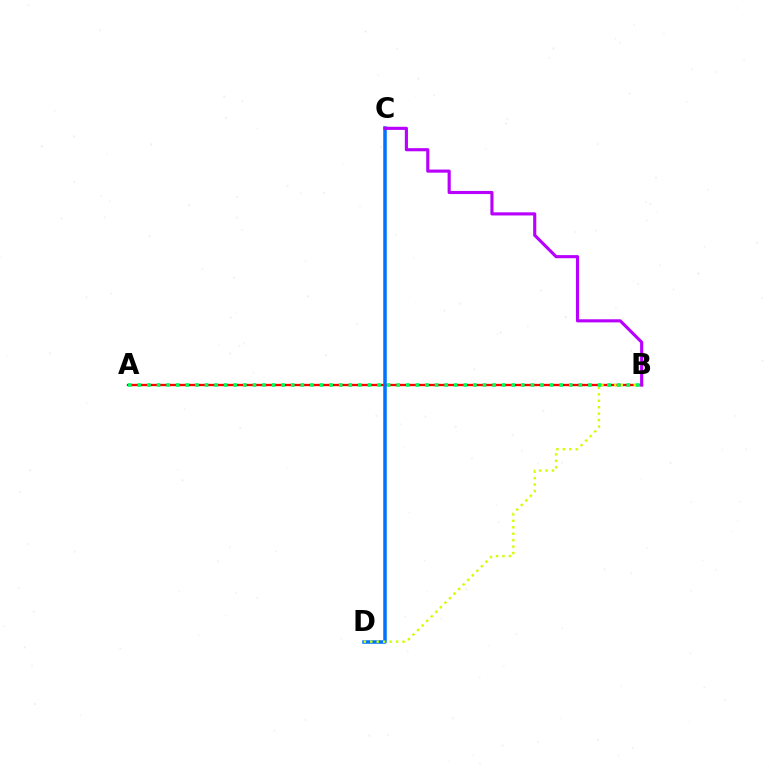{('A', 'B'): [{'color': '#ff0000', 'line_style': 'solid', 'thickness': 1.67}, {'color': '#00ff5c', 'line_style': 'dotted', 'thickness': 2.6}], ('C', 'D'): [{'color': '#0074ff', 'line_style': 'solid', 'thickness': 2.54}], ('B', 'D'): [{'color': '#d1ff00', 'line_style': 'dotted', 'thickness': 1.75}], ('B', 'C'): [{'color': '#b900ff', 'line_style': 'solid', 'thickness': 2.25}]}